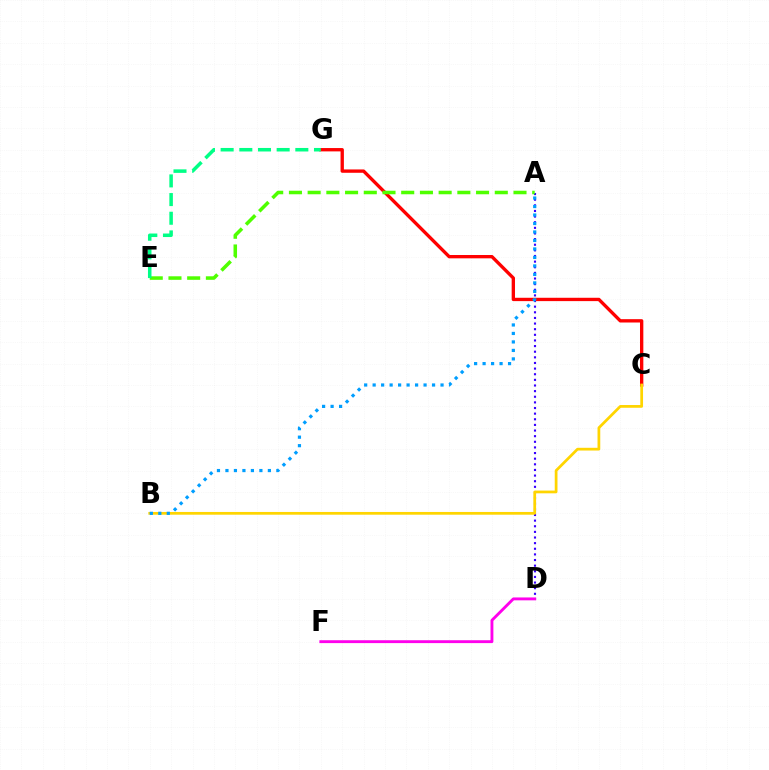{('A', 'D'): [{'color': '#3700ff', 'line_style': 'dotted', 'thickness': 1.53}], ('C', 'G'): [{'color': '#ff0000', 'line_style': 'solid', 'thickness': 2.41}], ('A', 'E'): [{'color': '#4fff00', 'line_style': 'dashed', 'thickness': 2.54}], ('B', 'C'): [{'color': '#ffd500', 'line_style': 'solid', 'thickness': 1.97}], ('D', 'F'): [{'color': '#ff00ed', 'line_style': 'solid', 'thickness': 2.07}], ('A', 'B'): [{'color': '#009eff', 'line_style': 'dotted', 'thickness': 2.31}], ('E', 'G'): [{'color': '#00ff86', 'line_style': 'dashed', 'thickness': 2.54}]}